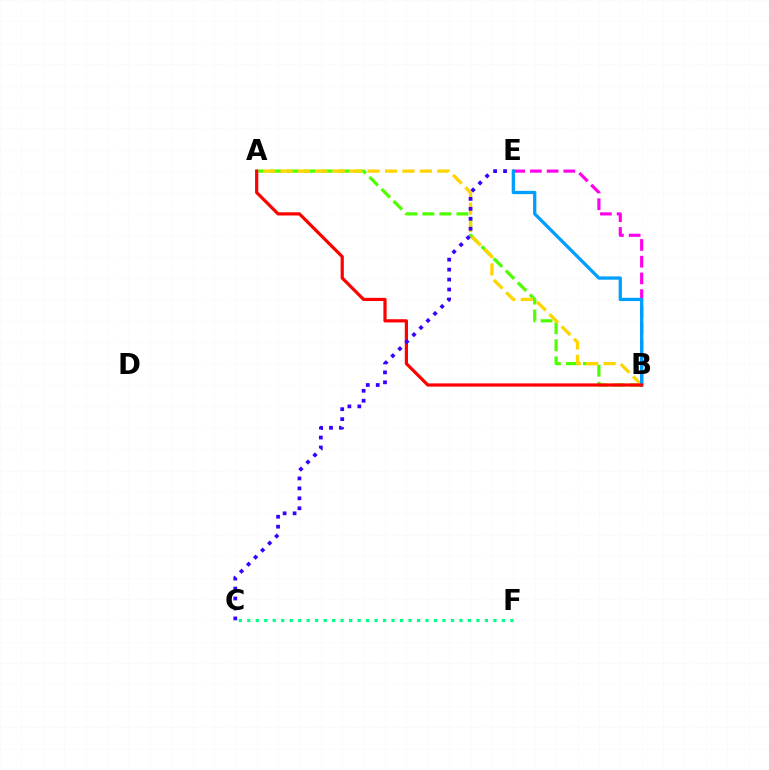{('A', 'B'): [{'color': '#4fff00', 'line_style': 'dashed', 'thickness': 2.32}, {'color': '#ffd500', 'line_style': 'dashed', 'thickness': 2.37}, {'color': '#ff0000', 'line_style': 'solid', 'thickness': 2.31}], ('B', 'E'): [{'color': '#ff00ed', 'line_style': 'dashed', 'thickness': 2.27}, {'color': '#009eff', 'line_style': 'solid', 'thickness': 2.36}], ('C', 'F'): [{'color': '#00ff86', 'line_style': 'dotted', 'thickness': 2.31}], ('C', 'E'): [{'color': '#3700ff', 'line_style': 'dotted', 'thickness': 2.7}]}